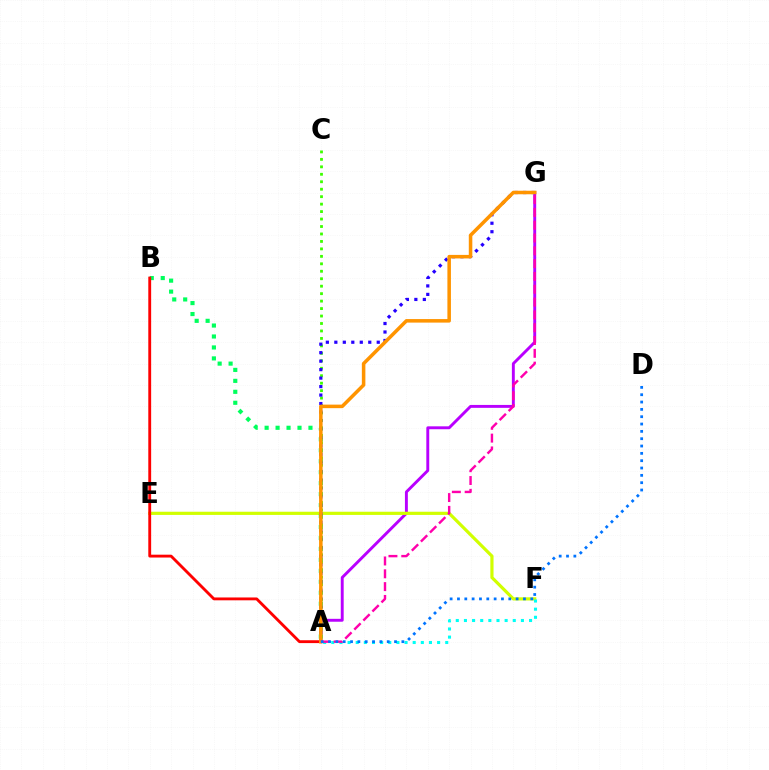{('A', 'C'): [{'color': '#3dff00', 'line_style': 'dotted', 'thickness': 2.03}], ('A', 'G'): [{'color': '#b900ff', 'line_style': 'solid', 'thickness': 2.09}, {'color': '#2500ff', 'line_style': 'dotted', 'thickness': 2.3}, {'color': '#ff9400', 'line_style': 'solid', 'thickness': 2.55}, {'color': '#ff00ac', 'line_style': 'dashed', 'thickness': 1.74}], ('E', 'F'): [{'color': '#d1ff00', 'line_style': 'solid', 'thickness': 2.3}], ('A', 'B'): [{'color': '#00ff5c', 'line_style': 'dotted', 'thickness': 2.98}, {'color': '#ff0000', 'line_style': 'solid', 'thickness': 2.05}], ('A', 'F'): [{'color': '#00fff6', 'line_style': 'dotted', 'thickness': 2.21}], ('A', 'D'): [{'color': '#0074ff', 'line_style': 'dotted', 'thickness': 1.99}]}